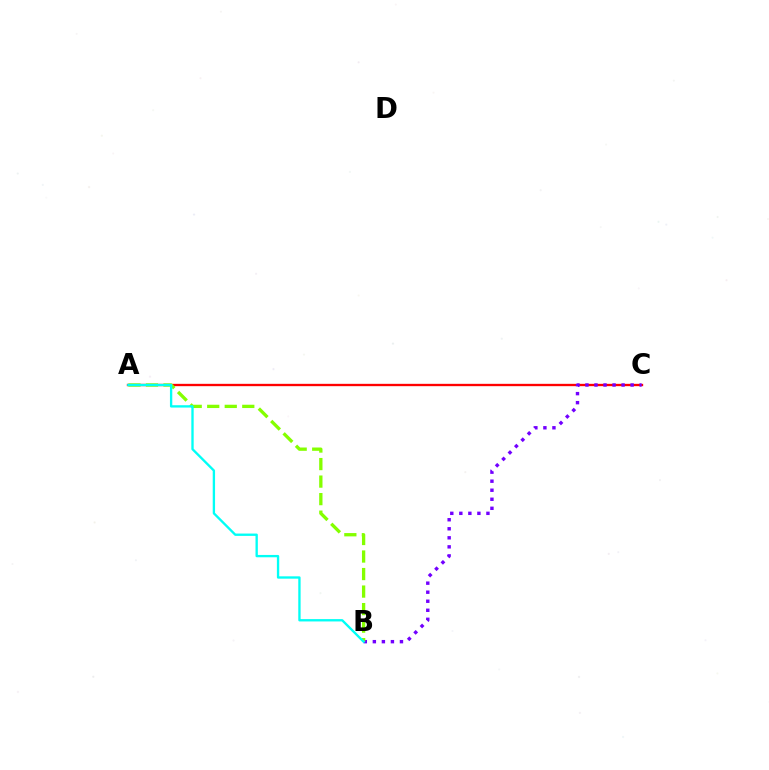{('A', 'C'): [{'color': '#ff0000', 'line_style': 'solid', 'thickness': 1.68}], ('B', 'C'): [{'color': '#7200ff', 'line_style': 'dotted', 'thickness': 2.46}], ('A', 'B'): [{'color': '#84ff00', 'line_style': 'dashed', 'thickness': 2.38}, {'color': '#00fff6', 'line_style': 'solid', 'thickness': 1.69}]}